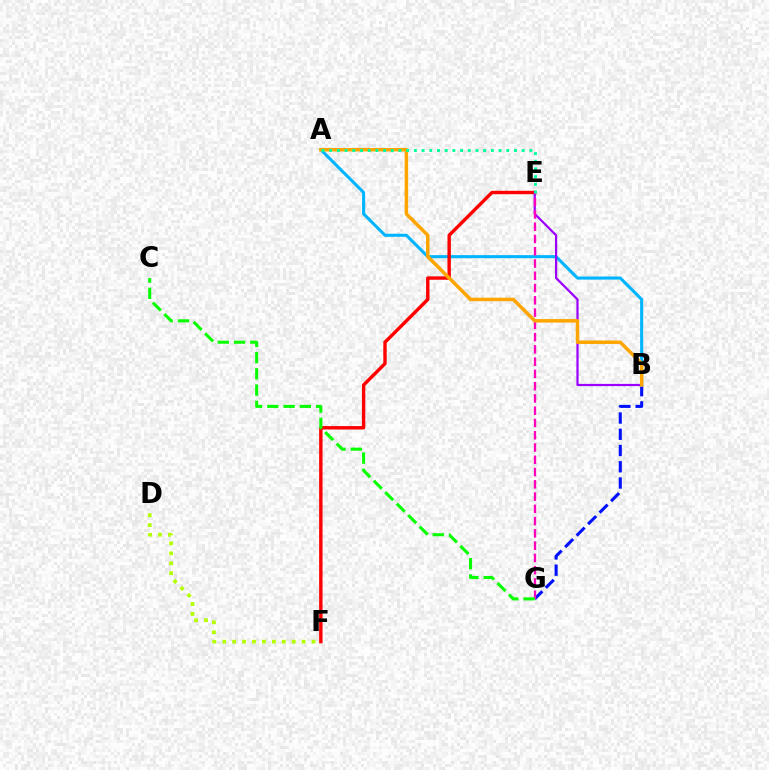{('B', 'G'): [{'color': '#0010ff', 'line_style': 'dashed', 'thickness': 2.21}], ('D', 'F'): [{'color': '#b3ff00', 'line_style': 'dotted', 'thickness': 2.7}], ('A', 'B'): [{'color': '#00b5ff', 'line_style': 'solid', 'thickness': 2.21}, {'color': '#ffa500', 'line_style': 'solid', 'thickness': 2.51}], ('E', 'F'): [{'color': '#ff0000', 'line_style': 'solid', 'thickness': 2.45}], ('B', 'E'): [{'color': '#9b00ff', 'line_style': 'solid', 'thickness': 1.59}], ('E', 'G'): [{'color': '#ff00bd', 'line_style': 'dashed', 'thickness': 1.67}], ('C', 'G'): [{'color': '#08ff00', 'line_style': 'dashed', 'thickness': 2.21}], ('A', 'E'): [{'color': '#00ff9d', 'line_style': 'dotted', 'thickness': 2.09}]}